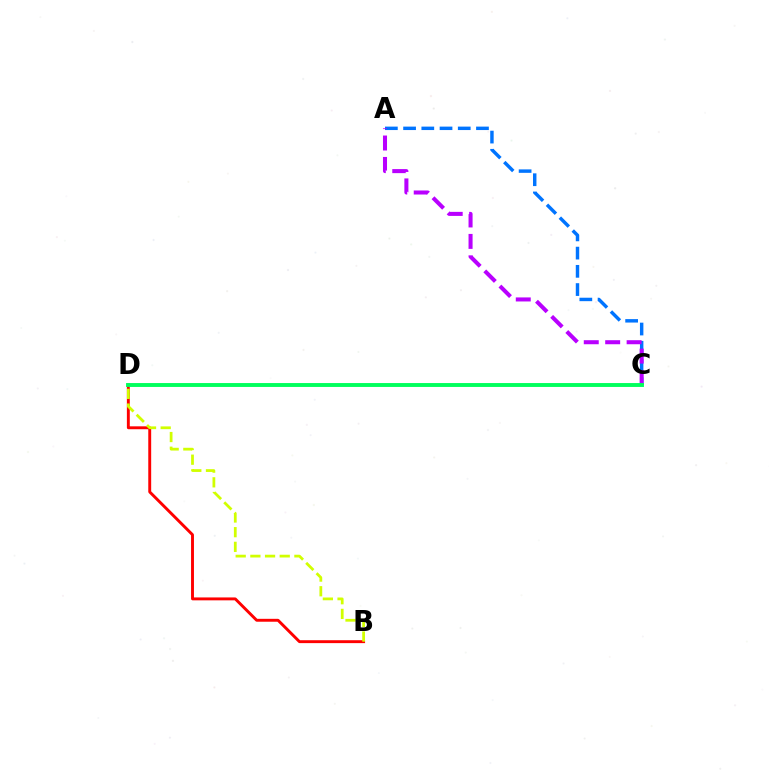{('A', 'C'): [{'color': '#0074ff', 'line_style': 'dashed', 'thickness': 2.48}, {'color': '#b900ff', 'line_style': 'dashed', 'thickness': 2.91}], ('B', 'D'): [{'color': '#ff0000', 'line_style': 'solid', 'thickness': 2.09}, {'color': '#d1ff00', 'line_style': 'dashed', 'thickness': 1.99}], ('C', 'D'): [{'color': '#00ff5c', 'line_style': 'solid', 'thickness': 2.8}]}